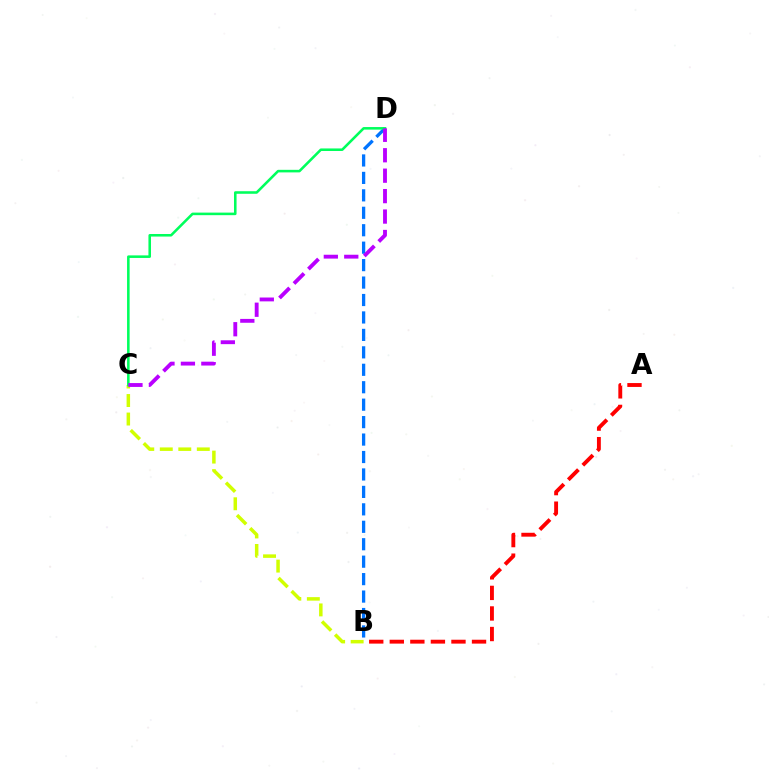{('B', 'C'): [{'color': '#d1ff00', 'line_style': 'dashed', 'thickness': 2.52}], ('B', 'D'): [{'color': '#0074ff', 'line_style': 'dashed', 'thickness': 2.37}], ('A', 'B'): [{'color': '#ff0000', 'line_style': 'dashed', 'thickness': 2.79}], ('C', 'D'): [{'color': '#00ff5c', 'line_style': 'solid', 'thickness': 1.85}, {'color': '#b900ff', 'line_style': 'dashed', 'thickness': 2.78}]}